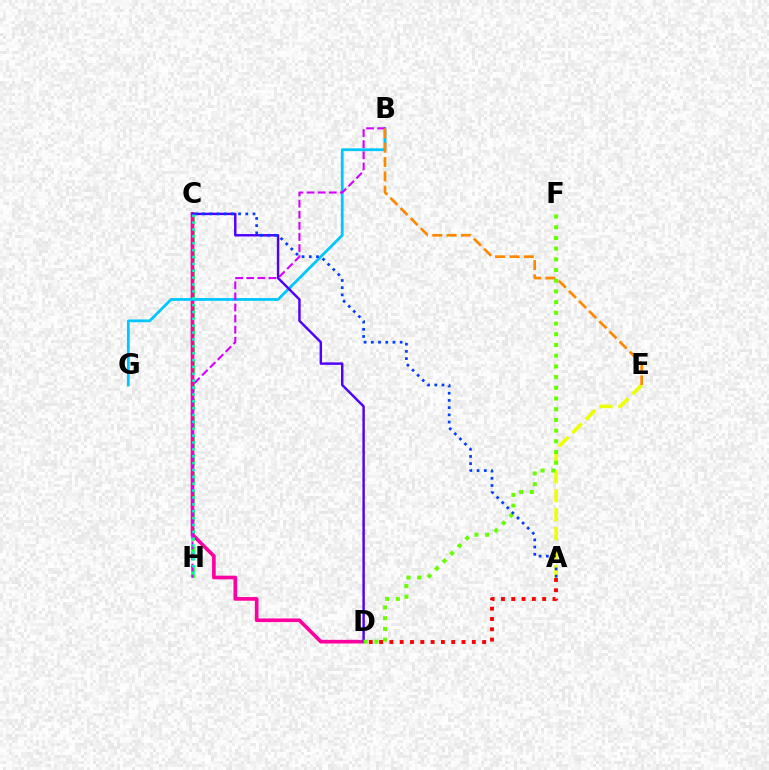{('A', 'D'): [{'color': '#ff0000', 'line_style': 'dotted', 'thickness': 2.8}], ('C', 'H'): [{'color': '#00ff27', 'line_style': 'dashed', 'thickness': 2.53}, {'color': '#00ffaf', 'line_style': 'dotted', 'thickness': 1.87}], ('A', 'E'): [{'color': '#eeff00', 'line_style': 'dashed', 'thickness': 2.58}], ('C', 'D'): [{'color': '#ff00a0', 'line_style': 'solid', 'thickness': 2.64}, {'color': '#4f00ff', 'line_style': 'solid', 'thickness': 1.75}], ('B', 'G'): [{'color': '#00c7ff', 'line_style': 'solid', 'thickness': 2.0}], ('B', 'H'): [{'color': '#d600ff', 'line_style': 'dashed', 'thickness': 1.51}], ('B', 'E'): [{'color': '#ff8800', 'line_style': 'dashed', 'thickness': 1.95}], ('D', 'F'): [{'color': '#66ff00', 'line_style': 'dotted', 'thickness': 2.91}], ('A', 'C'): [{'color': '#003fff', 'line_style': 'dotted', 'thickness': 1.96}]}